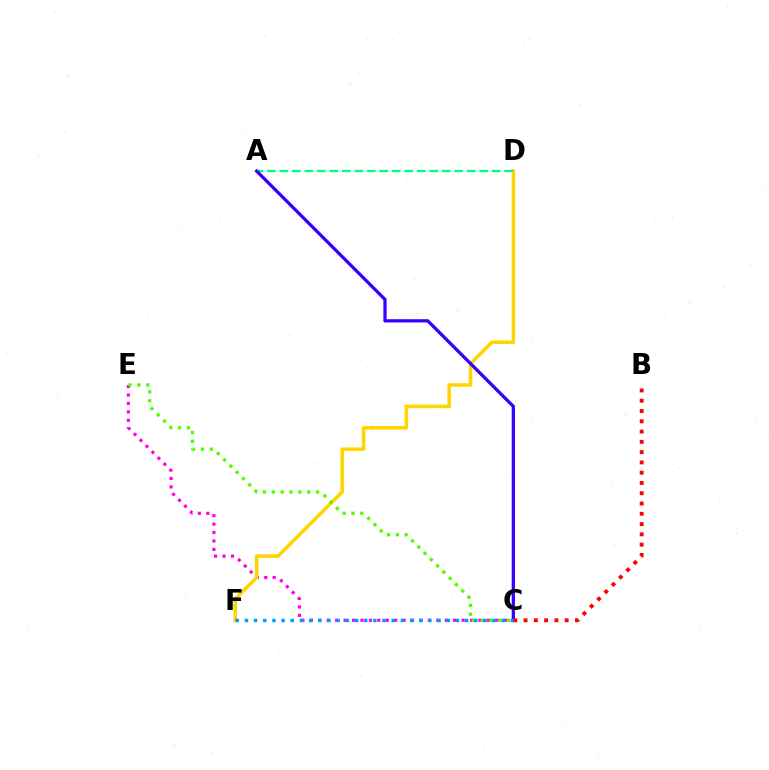{('C', 'E'): [{'color': '#ff00ed', 'line_style': 'dotted', 'thickness': 2.29}, {'color': '#4fff00', 'line_style': 'dotted', 'thickness': 2.41}], ('D', 'F'): [{'color': '#ffd500', 'line_style': 'solid', 'thickness': 2.53}], ('A', 'D'): [{'color': '#00ff86', 'line_style': 'dashed', 'thickness': 1.7}], ('A', 'C'): [{'color': '#3700ff', 'line_style': 'solid', 'thickness': 2.36}], ('B', 'C'): [{'color': '#ff0000', 'line_style': 'dotted', 'thickness': 2.79}], ('C', 'F'): [{'color': '#009eff', 'line_style': 'dotted', 'thickness': 2.49}]}